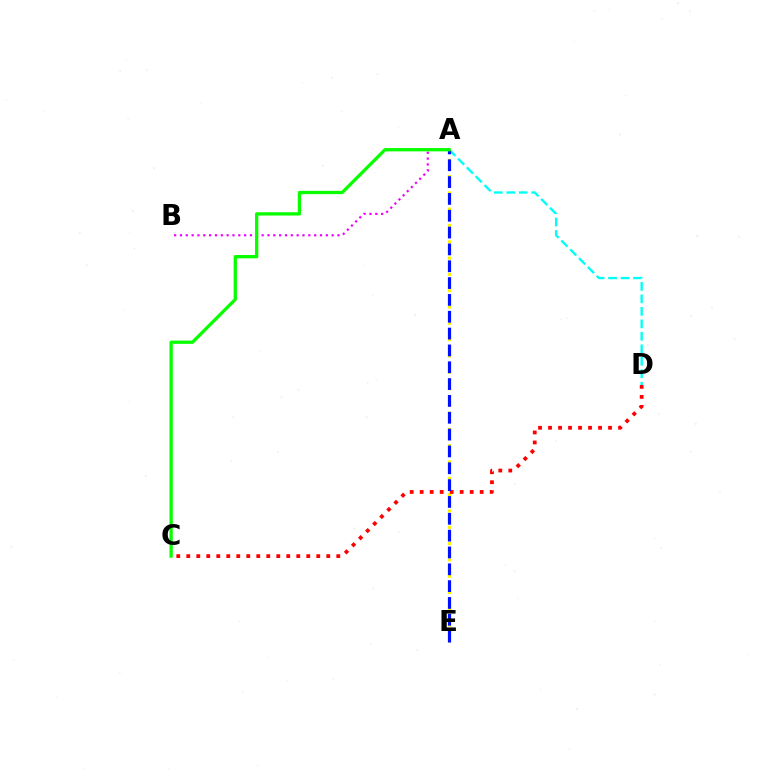{('A', 'B'): [{'color': '#ee00ff', 'line_style': 'dotted', 'thickness': 1.59}], ('A', 'D'): [{'color': '#00fff6', 'line_style': 'dashed', 'thickness': 1.7}], ('A', 'E'): [{'color': '#fcf500', 'line_style': 'dotted', 'thickness': 2.22}, {'color': '#0010ff', 'line_style': 'dashed', 'thickness': 2.29}], ('C', 'D'): [{'color': '#ff0000', 'line_style': 'dotted', 'thickness': 2.72}], ('A', 'C'): [{'color': '#08ff00', 'line_style': 'solid', 'thickness': 2.37}]}